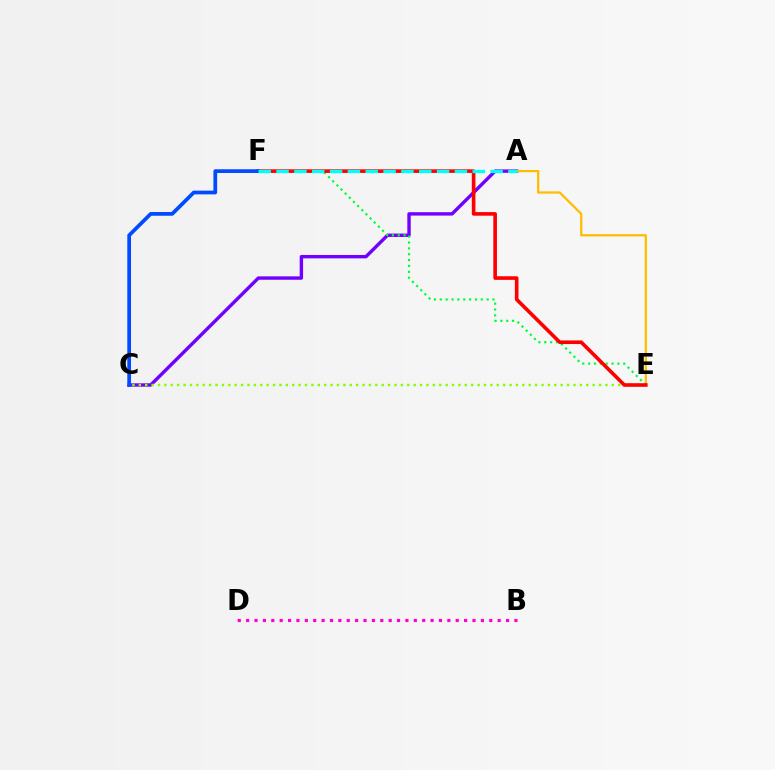{('B', 'D'): [{'color': '#ff00cf', 'line_style': 'dotted', 'thickness': 2.28}], ('A', 'C'): [{'color': '#7200ff', 'line_style': 'solid', 'thickness': 2.45}], ('A', 'E'): [{'color': '#ffbd00', 'line_style': 'solid', 'thickness': 1.62}], ('C', 'E'): [{'color': '#84ff00', 'line_style': 'dotted', 'thickness': 1.74}], ('E', 'F'): [{'color': '#00ff39', 'line_style': 'dotted', 'thickness': 1.59}, {'color': '#ff0000', 'line_style': 'solid', 'thickness': 2.6}], ('C', 'F'): [{'color': '#004bff', 'line_style': 'solid', 'thickness': 2.69}], ('A', 'F'): [{'color': '#00fff6', 'line_style': 'dashed', 'thickness': 2.42}]}